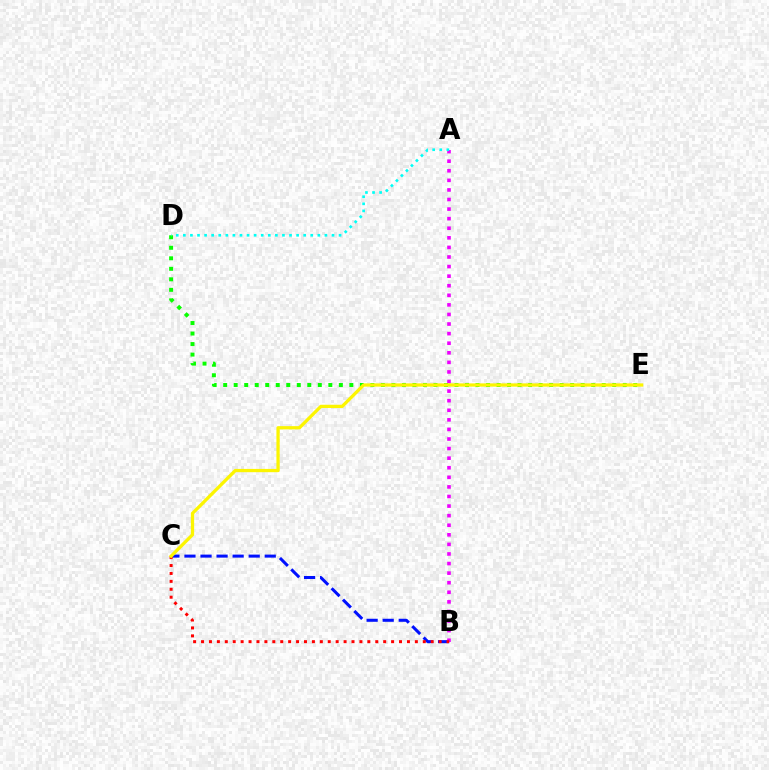{('B', 'C'): [{'color': '#0010ff', 'line_style': 'dashed', 'thickness': 2.18}, {'color': '#ff0000', 'line_style': 'dotted', 'thickness': 2.15}], ('A', 'B'): [{'color': '#ee00ff', 'line_style': 'dotted', 'thickness': 2.6}], ('D', 'E'): [{'color': '#08ff00', 'line_style': 'dotted', 'thickness': 2.86}], ('C', 'E'): [{'color': '#fcf500', 'line_style': 'solid', 'thickness': 2.36}], ('A', 'D'): [{'color': '#00fff6', 'line_style': 'dotted', 'thickness': 1.92}]}